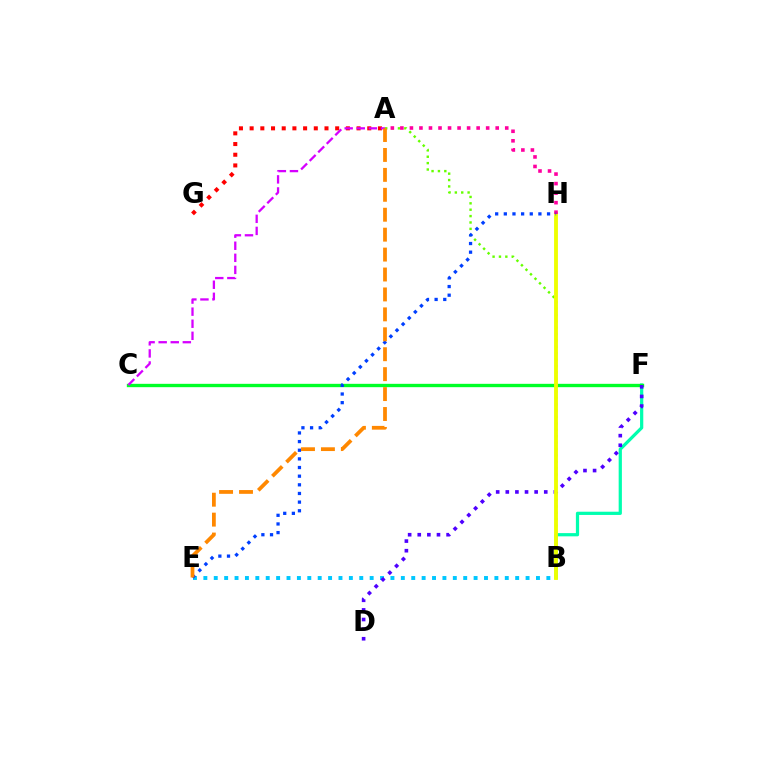{('A', 'G'): [{'color': '#ff0000', 'line_style': 'dotted', 'thickness': 2.91}], ('B', 'E'): [{'color': '#00c7ff', 'line_style': 'dotted', 'thickness': 2.82}], ('B', 'F'): [{'color': '#00ffaf', 'line_style': 'solid', 'thickness': 2.32}], ('A', 'B'): [{'color': '#66ff00', 'line_style': 'dotted', 'thickness': 1.73}], ('C', 'F'): [{'color': '#00ff27', 'line_style': 'solid', 'thickness': 2.41}], ('A', 'C'): [{'color': '#d600ff', 'line_style': 'dashed', 'thickness': 1.64}], ('D', 'F'): [{'color': '#4f00ff', 'line_style': 'dotted', 'thickness': 2.61}], ('B', 'H'): [{'color': '#eeff00', 'line_style': 'solid', 'thickness': 2.77}], ('A', 'H'): [{'color': '#ff00a0', 'line_style': 'dotted', 'thickness': 2.59}], ('E', 'H'): [{'color': '#003fff', 'line_style': 'dotted', 'thickness': 2.35}], ('A', 'E'): [{'color': '#ff8800', 'line_style': 'dashed', 'thickness': 2.71}]}